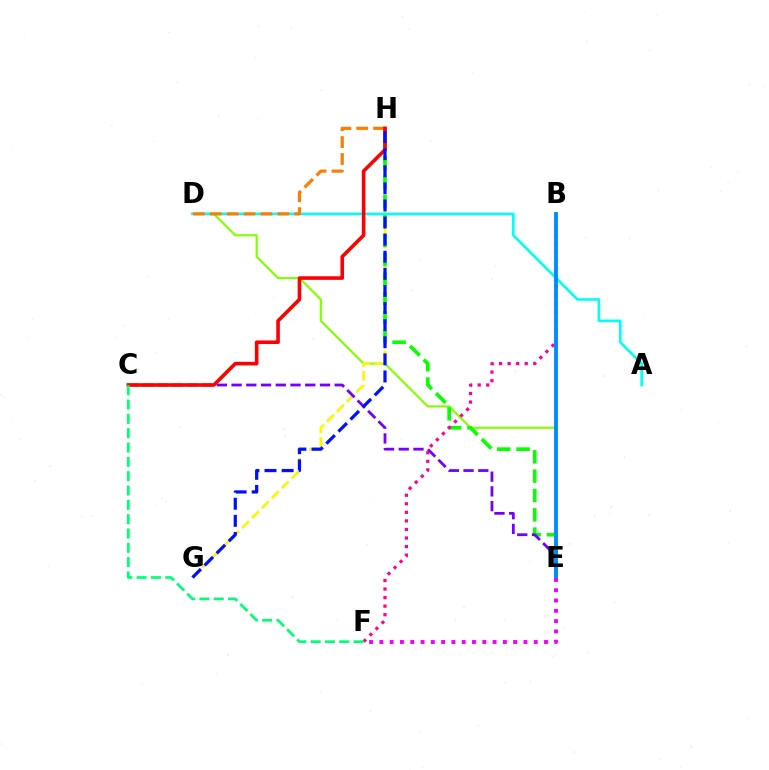{('D', 'E'): [{'color': '#84ff00', 'line_style': 'solid', 'thickness': 1.55}], ('G', 'H'): [{'color': '#fcf500', 'line_style': 'dashed', 'thickness': 1.9}, {'color': '#0010ff', 'line_style': 'dashed', 'thickness': 2.32}], ('E', 'H'): [{'color': '#08ff00', 'line_style': 'dashed', 'thickness': 2.63}], ('B', 'F'): [{'color': '#ff0094', 'line_style': 'dotted', 'thickness': 2.32}], ('A', 'D'): [{'color': '#00fff6', 'line_style': 'solid', 'thickness': 1.87}], ('C', 'E'): [{'color': '#7200ff', 'line_style': 'dashed', 'thickness': 2.0}], ('D', 'H'): [{'color': '#ff7c00', 'line_style': 'dashed', 'thickness': 2.29}], ('C', 'H'): [{'color': '#ff0000', 'line_style': 'solid', 'thickness': 2.59}], ('B', 'E'): [{'color': '#008cff', 'line_style': 'solid', 'thickness': 2.78}], ('C', 'F'): [{'color': '#00ff74', 'line_style': 'dashed', 'thickness': 1.95}], ('E', 'F'): [{'color': '#ee00ff', 'line_style': 'dotted', 'thickness': 2.8}]}